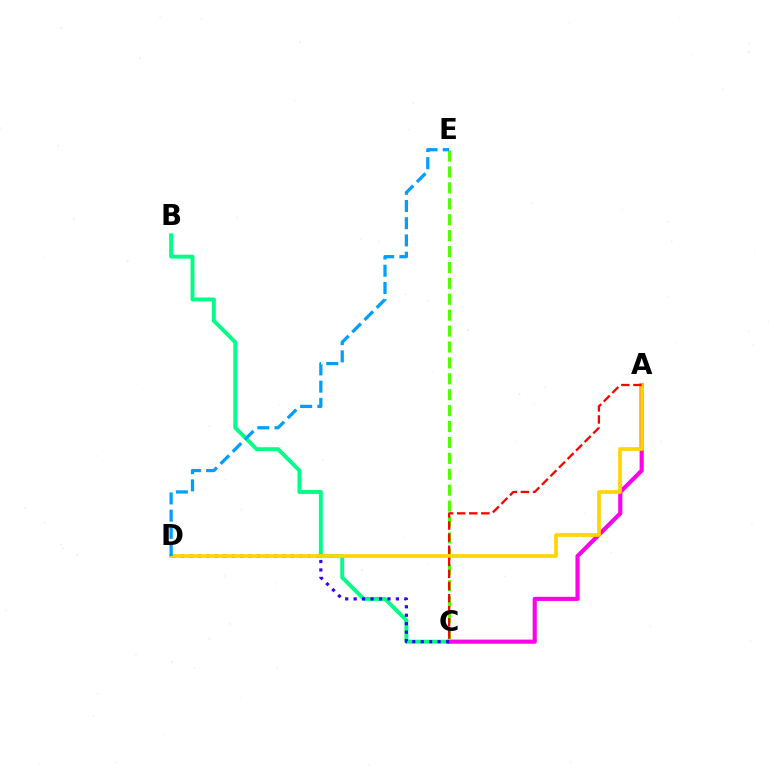{('B', 'C'): [{'color': '#00ff86', 'line_style': 'solid', 'thickness': 2.81}], ('A', 'C'): [{'color': '#ff00ed', 'line_style': 'solid', 'thickness': 2.97}, {'color': '#ff0000', 'line_style': 'dashed', 'thickness': 1.64}], ('C', 'E'): [{'color': '#4fff00', 'line_style': 'dashed', 'thickness': 2.16}], ('C', 'D'): [{'color': '#3700ff', 'line_style': 'dotted', 'thickness': 2.3}], ('A', 'D'): [{'color': '#ffd500', 'line_style': 'solid', 'thickness': 2.65}], ('D', 'E'): [{'color': '#009eff', 'line_style': 'dashed', 'thickness': 2.34}]}